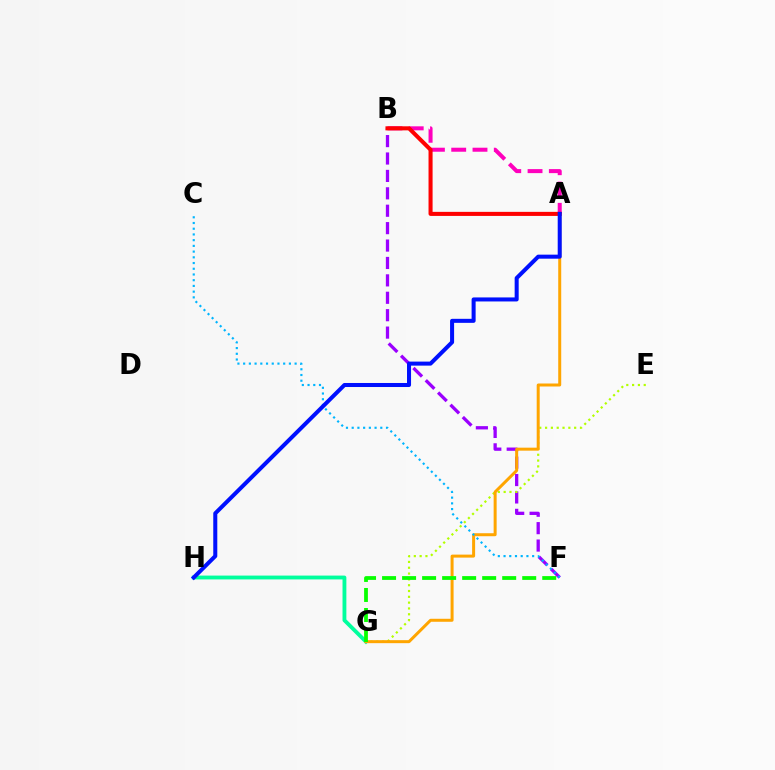{('G', 'H'): [{'color': '#00ff9d', 'line_style': 'solid', 'thickness': 2.76}], ('B', 'F'): [{'color': '#9b00ff', 'line_style': 'dashed', 'thickness': 2.37}], ('E', 'G'): [{'color': '#b3ff00', 'line_style': 'dotted', 'thickness': 1.58}], ('A', 'B'): [{'color': '#ff00bd', 'line_style': 'dashed', 'thickness': 2.89}, {'color': '#ff0000', 'line_style': 'solid', 'thickness': 2.92}], ('A', 'G'): [{'color': '#ffa500', 'line_style': 'solid', 'thickness': 2.16}], ('C', 'F'): [{'color': '#00b5ff', 'line_style': 'dotted', 'thickness': 1.55}], ('A', 'H'): [{'color': '#0010ff', 'line_style': 'solid', 'thickness': 2.9}], ('F', 'G'): [{'color': '#08ff00', 'line_style': 'dashed', 'thickness': 2.72}]}